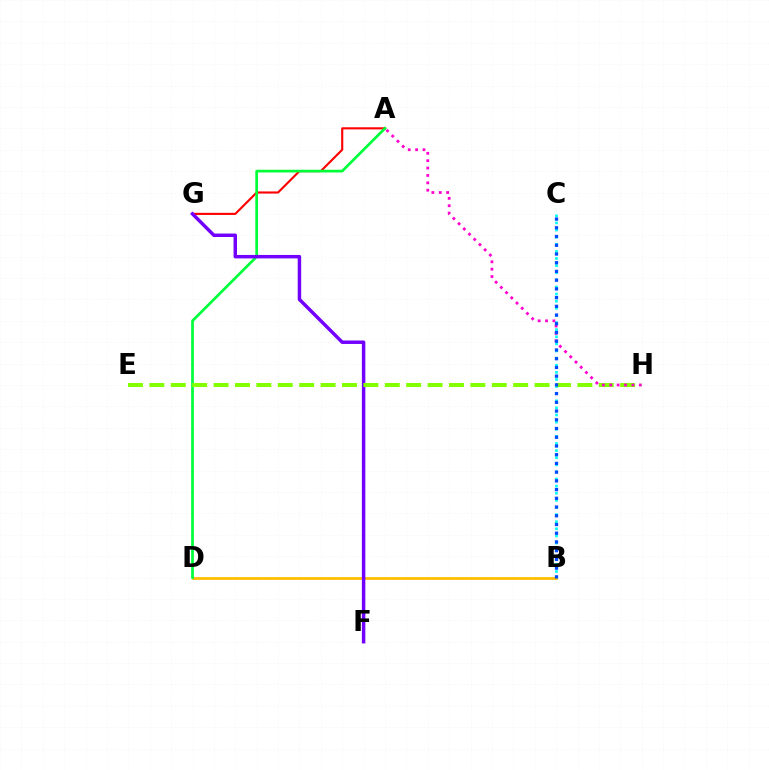{('A', 'G'): [{'color': '#ff0000', 'line_style': 'solid', 'thickness': 1.53}], ('B', 'C'): [{'color': '#00fff6', 'line_style': 'dotted', 'thickness': 1.93}, {'color': '#004bff', 'line_style': 'dotted', 'thickness': 2.37}], ('B', 'D'): [{'color': '#ffbd00', 'line_style': 'solid', 'thickness': 1.99}], ('A', 'D'): [{'color': '#00ff39', 'line_style': 'solid', 'thickness': 1.95}], ('F', 'G'): [{'color': '#7200ff', 'line_style': 'solid', 'thickness': 2.49}], ('E', 'H'): [{'color': '#84ff00', 'line_style': 'dashed', 'thickness': 2.91}], ('A', 'H'): [{'color': '#ff00cf', 'line_style': 'dotted', 'thickness': 2.01}]}